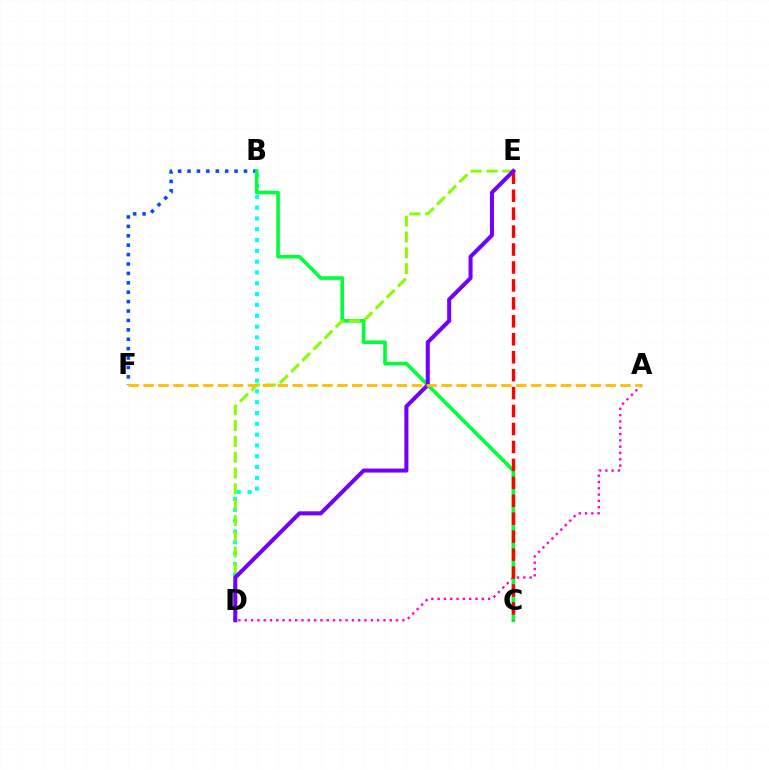{('B', 'D'): [{'color': '#00fff6', 'line_style': 'dotted', 'thickness': 2.94}], ('B', 'F'): [{'color': '#004bff', 'line_style': 'dotted', 'thickness': 2.56}], ('A', 'D'): [{'color': '#ff00cf', 'line_style': 'dotted', 'thickness': 1.71}], ('B', 'C'): [{'color': '#00ff39', 'line_style': 'solid', 'thickness': 2.6}], ('C', 'E'): [{'color': '#ff0000', 'line_style': 'dashed', 'thickness': 2.44}], ('D', 'E'): [{'color': '#84ff00', 'line_style': 'dashed', 'thickness': 2.15}, {'color': '#7200ff', 'line_style': 'solid', 'thickness': 2.9}], ('A', 'F'): [{'color': '#ffbd00', 'line_style': 'dashed', 'thickness': 2.02}]}